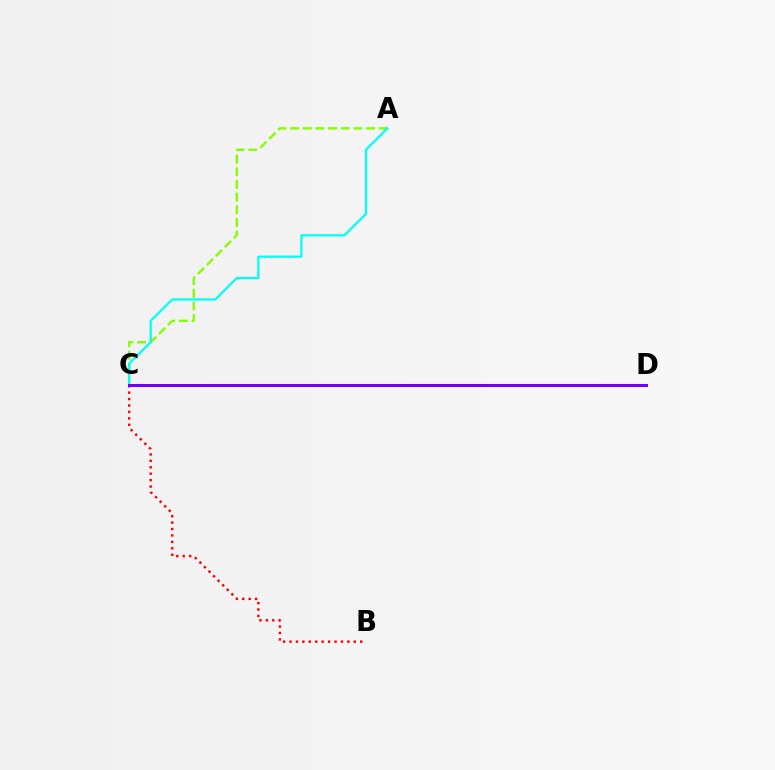{('B', 'C'): [{'color': '#ff0000', 'line_style': 'dotted', 'thickness': 1.75}], ('A', 'C'): [{'color': '#84ff00', 'line_style': 'dashed', 'thickness': 1.72}, {'color': '#00fff6', 'line_style': 'solid', 'thickness': 1.61}], ('C', 'D'): [{'color': '#7200ff', 'line_style': 'solid', 'thickness': 2.16}]}